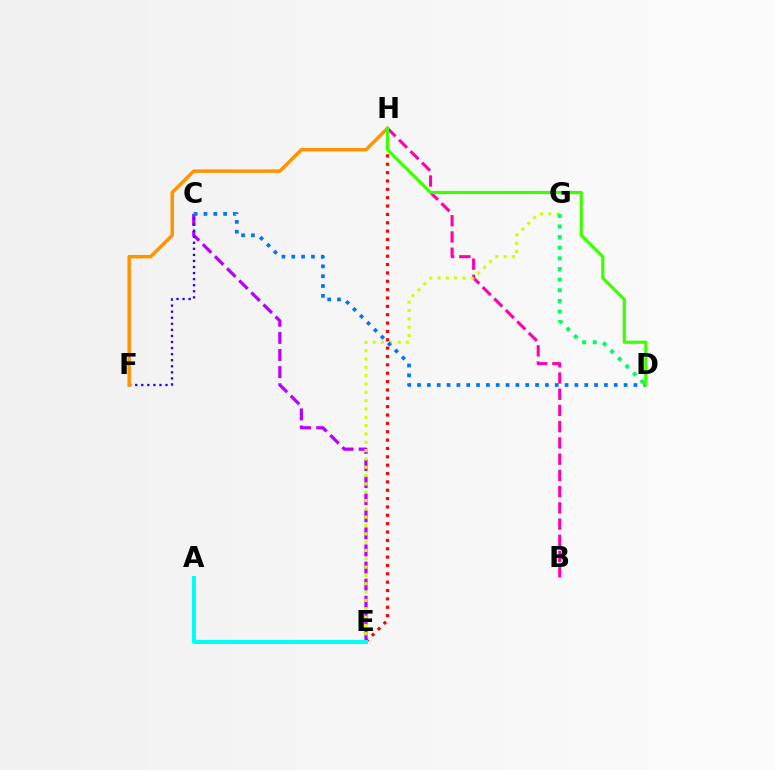{('E', 'H'): [{'color': '#ff0000', 'line_style': 'dotted', 'thickness': 2.27}], ('B', 'H'): [{'color': '#ff00ac', 'line_style': 'dashed', 'thickness': 2.2}], ('C', 'E'): [{'color': '#b900ff', 'line_style': 'dashed', 'thickness': 2.32}], ('E', 'G'): [{'color': '#d1ff00', 'line_style': 'dotted', 'thickness': 2.26}], ('C', 'D'): [{'color': '#0074ff', 'line_style': 'dotted', 'thickness': 2.67}], ('C', 'F'): [{'color': '#2500ff', 'line_style': 'dotted', 'thickness': 1.65}], ('F', 'H'): [{'color': '#ff9400', 'line_style': 'solid', 'thickness': 2.5}], ('A', 'E'): [{'color': '#00fff6', 'line_style': 'solid', 'thickness': 2.86}], ('D', 'H'): [{'color': '#3dff00', 'line_style': 'solid', 'thickness': 2.29}], ('D', 'G'): [{'color': '#00ff5c', 'line_style': 'dotted', 'thickness': 2.89}]}